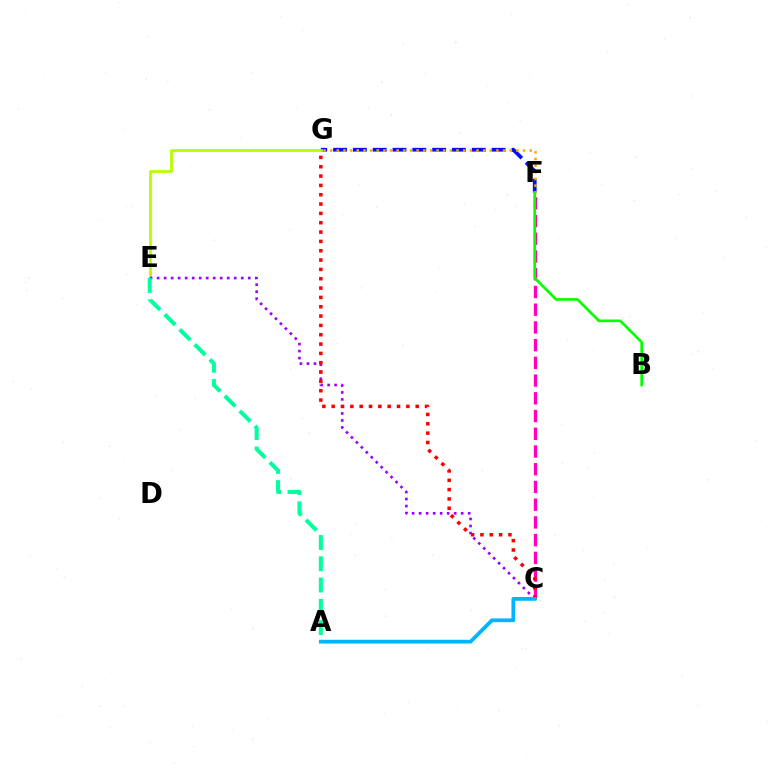{('F', 'G'): [{'color': '#0010ff', 'line_style': 'dashed', 'thickness': 2.69}, {'color': '#ffa500', 'line_style': 'dotted', 'thickness': 1.81}], ('E', 'G'): [{'color': '#b3ff00', 'line_style': 'solid', 'thickness': 1.98}], ('C', 'E'): [{'color': '#9b00ff', 'line_style': 'dotted', 'thickness': 1.9}], ('C', 'F'): [{'color': '#ff00bd', 'line_style': 'dashed', 'thickness': 2.41}], ('C', 'G'): [{'color': '#ff0000', 'line_style': 'dotted', 'thickness': 2.54}], ('B', 'F'): [{'color': '#08ff00', 'line_style': 'solid', 'thickness': 1.93}], ('A', 'C'): [{'color': '#00b5ff', 'line_style': 'solid', 'thickness': 2.71}], ('A', 'E'): [{'color': '#00ff9d', 'line_style': 'dashed', 'thickness': 2.89}]}